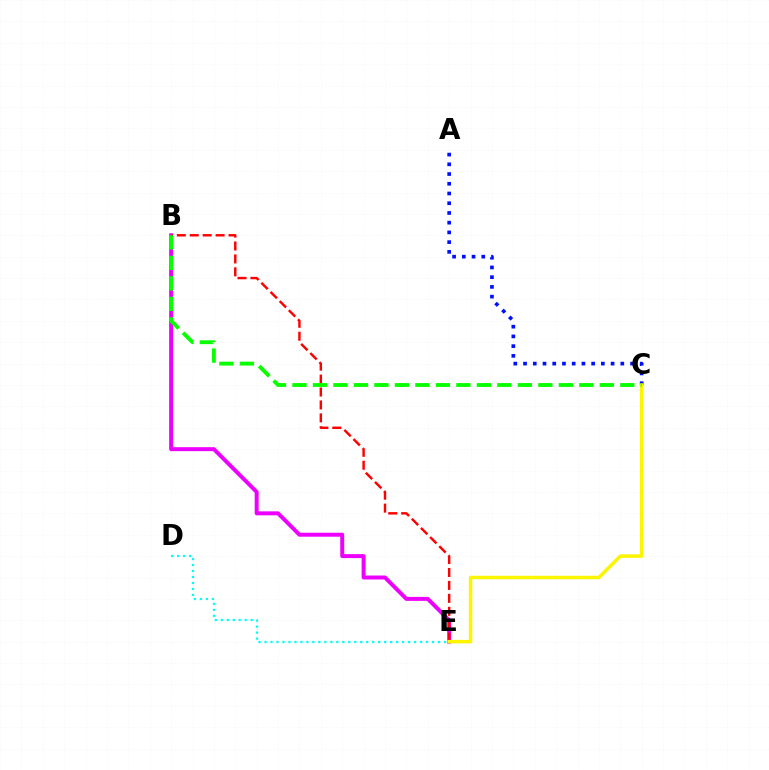{('B', 'E'): [{'color': '#ee00ff', 'line_style': 'solid', 'thickness': 2.86}, {'color': '#ff0000', 'line_style': 'dashed', 'thickness': 1.76}], ('D', 'E'): [{'color': '#00fff6', 'line_style': 'dotted', 'thickness': 1.62}], ('A', 'C'): [{'color': '#0010ff', 'line_style': 'dotted', 'thickness': 2.64}], ('C', 'E'): [{'color': '#fcf500', 'line_style': 'solid', 'thickness': 2.51}], ('B', 'C'): [{'color': '#08ff00', 'line_style': 'dashed', 'thickness': 2.78}]}